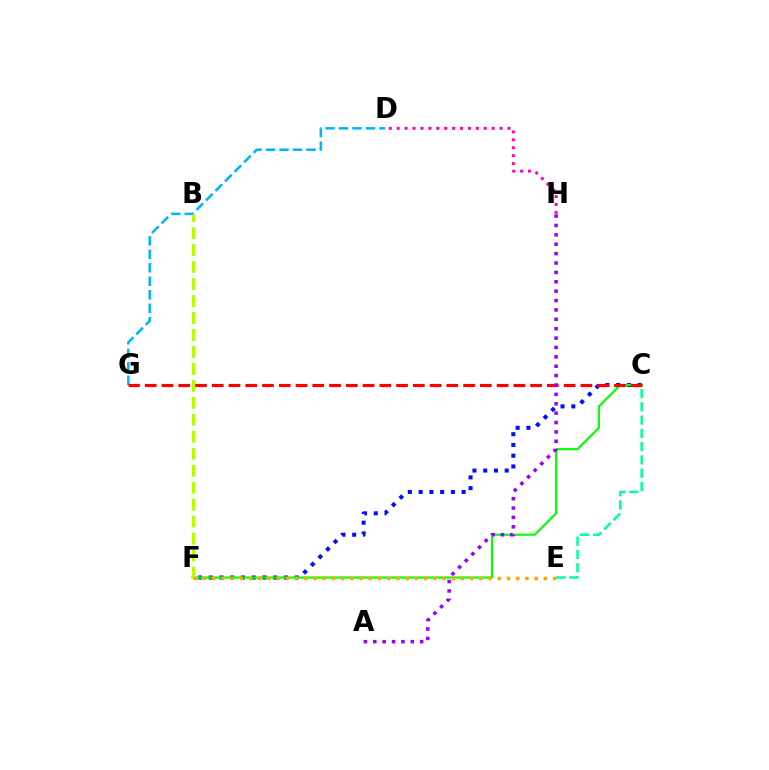{('C', 'F'): [{'color': '#0010ff', 'line_style': 'dotted', 'thickness': 2.92}, {'color': '#08ff00', 'line_style': 'solid', 'thickness': 1.57}], ('D', 'G'): [{'color': '#00b5ff', 'line_style': 'dashed', 'thickness': 1.83}], ('C', 'G'): [{'color': '#ff0000', 'line_style': 'dashed', 'thickness': 2.28}], ('B', 'F'): [{'color': '#b3ff00', 'line_style': 'dashed', 'thickness': 2.31}], ('C', 'E'): [{'color': '#00ff9d', 'line_style': 'dashed', 'thickness': 1.8}], ('D', 'H'): [{'color': '#ff00bd', 'line_style': 'dotted', 'thickness': 2.15}], ('A', 'H'): [{'color': '#9b00ff', 'line_style': 'dotted', 'thickness': 2.55}], ('E', 'F'): [{'color': '#ffa500', 'line_style': 'dotted', 'thickness': 2.5}]}